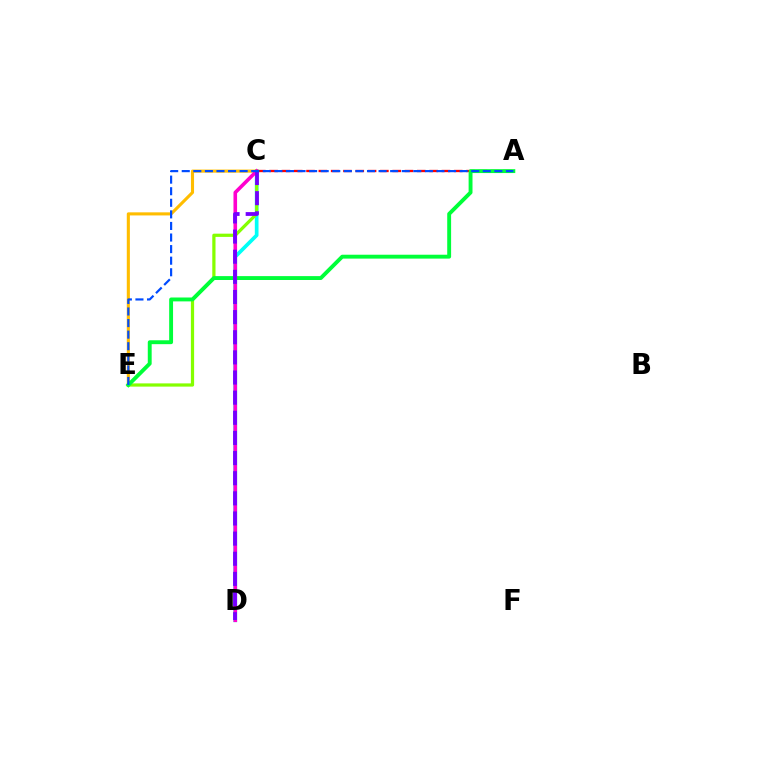{('C', 'D'): [{'color': '#00fff6', 'line_style': 'solid', 'thickness': 2.66}, {'color': '#ff00cf', 'line_style': 'solid', 'thickness': 2.59}, {'color': '#7200ff', 'line_style': 'dashed', 'thickness': 2.74}], ('C', 'E'): [{'color': '#84ff00', 'line_style': 'solid', 'thickness': 2.32}, {'color': '#ffbd00', 'line_style': 'solid', 'thickness': 2.23}], ('A', 'C'): [{'color': '#ff0000', 'line_style': 'dashed', 'thickness': 1.67}], ('A', 'E'): [{'color': '#00ff39', 'line_style': 'solid', 'thickness': 2.8}, {'color': '#004bff', 'line_style': 'dashed', 'thickness': 1.57}]}